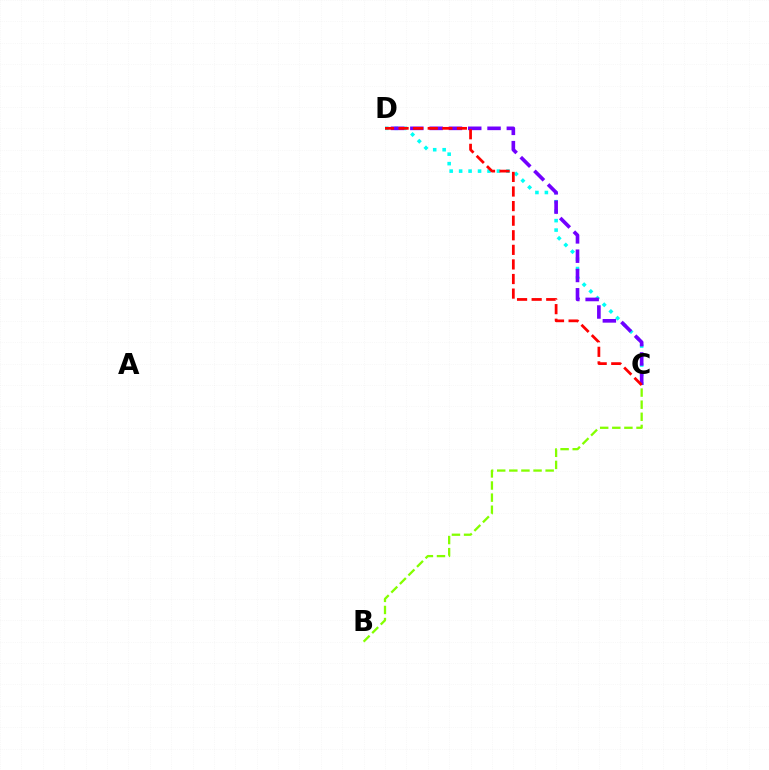{('C', 'D'): [{'color': '#00fff6', 'line_style': 'dotted', 'thickness': 2.57}, {'color': '#7200ff', 'line_style': 'dashed', 'thickness': 2.62}, {'color': '#ff0000', 'line_style': 'dashed', 'thickness': 1.98}], ('B', 'C'): [{'color': '#84ff00', 'line_style': 'dashed', 'thickness': 1.65}]}